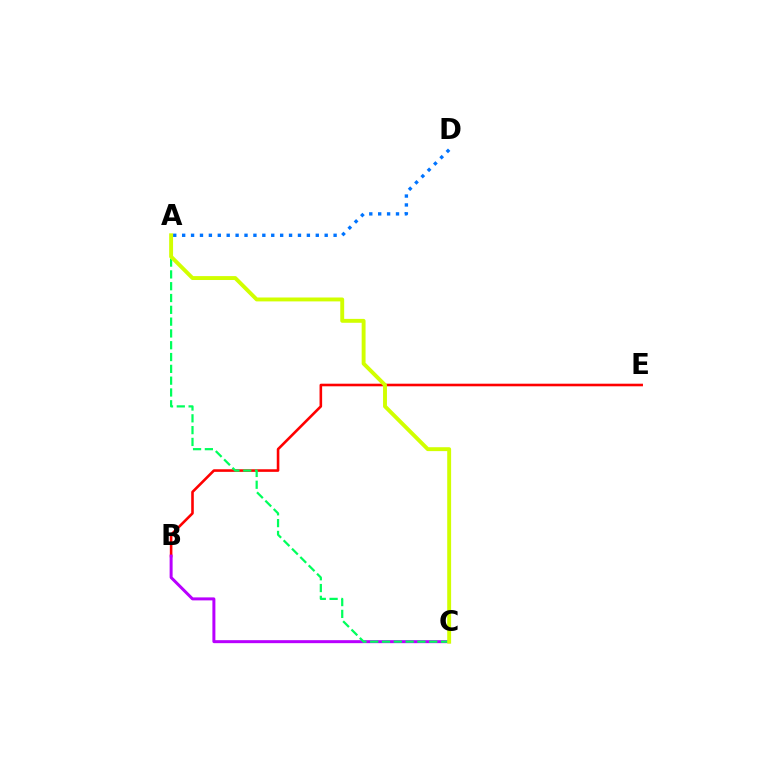{('B', 'E'): [{'color': '#ff0000', 'line_style': 'solid', 'thickness': 1.87}], ('B', 'C'): [{'color': '#b900ff', 'line_style': 'solid', 'thickness': 2.15}], ('A', 'C'): [{'color': '#00ff5c', 'line_style': 'dashed', 'thickness': 1.6}, {'color': '#d1ff00', 'line_style': 'solid', 'thickness': 2.81}], ('A', 'D'): [{'color': '#0074ff', 'line_style': 'dotted', 'thickness': 2.42}]}